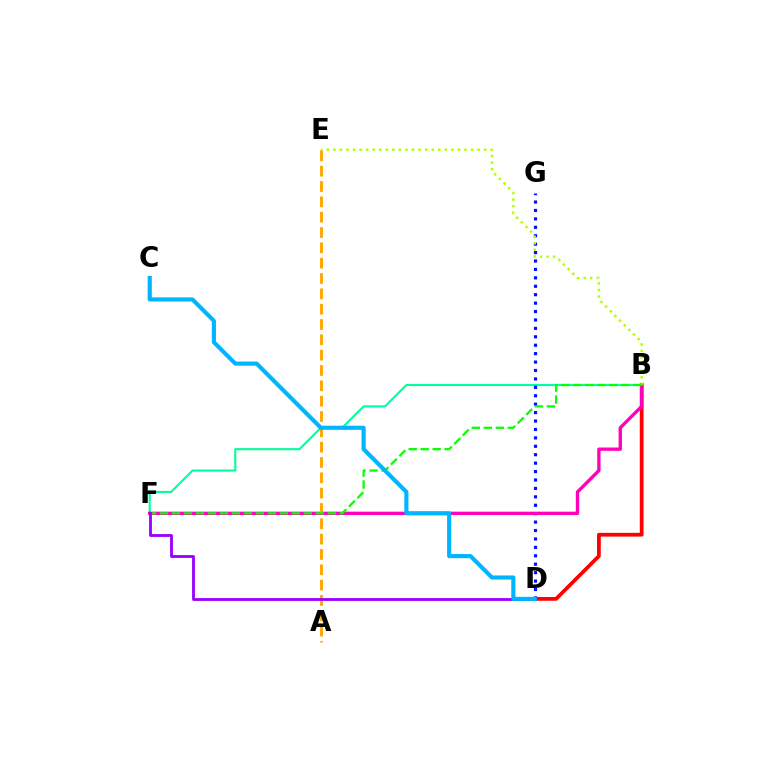{('B', 'D'): [{'color': '#ff0000', 'line_style': 'solid', 'thickness': 2.7}], ('B', 'F'): [{'color': '#00ff9d', 'line_style': 'solid', 'thickness': 1.51}, {'color': '#ff00bd', 'line_style': 'solid', 'thickness': 2.4}, {'color': '#08ff00', 'line_style': 'dashed', 'thickness': 1.63}], ('D', 'G'): [{'color': '#0010ff', 'line_style': 'dotted', 'thickness': 2.29}], ('B', 'E'): [{'color': '#b3ff00', 'line_style': 'dotted', 'thickness': 1.78}], ('A', 'E'): [{'color': '#ffa500', 'line_style': 'dashed', 'thickness': 2.08}], ('D', 'F'): [{'color': '#9b00ff', 'line_style': 'solid', 'thickness': 2.04}], ('C', 'D'): [{'color': '#00b5ff', 'line_style': 'solid', 'thickness': 2.97}]}